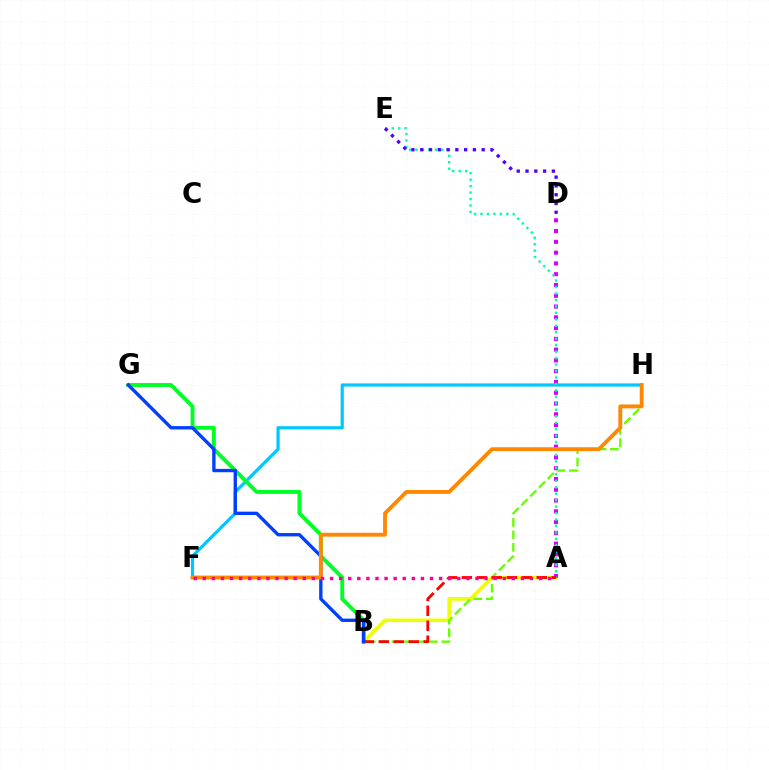{('A', 'B'): [{'color': '#eeff00', 'line_style': 'solid', 'thickness': 2.57}, {'color': '#ff0000', 'line_style': 'dashed', 'thickness': 2.03}], ('A', 'D'): [{'color': '#d600ff', 'line_style': 'dotted', 'thickness': 2.93}], ('F', 'H'): [{'color': '#00c7ff', 'line_style': 'solid', 'thickness': 2.3}, {'color': '#ff8800', 'line_style': 'solid', 'thickness': 2.78}], ('A', 'E'): [{'color': '#00ffaf', 'line_style': 'dotted', 'thickness': 1.75}], ('B', 'G'): [{'color': '#00ff27', 'line_style': 'solid', 'thickness': 2.79}, {'color': '#003fff', 'line_style': 'solid', 'thickness': 2.41}], ('B', 'H'): [{'color': '#66ff00', 'line_style': 'dashed', 'thickness': 1.69}], ('D', 'E'): [{'color': '#4f00ff', 'line_style': 'dotted', 'thickness': 2.39}], ('A', 'F'): [{'color': '#ff00a0', 'line_style': 'dotted', 'thickness': 2.47}]}